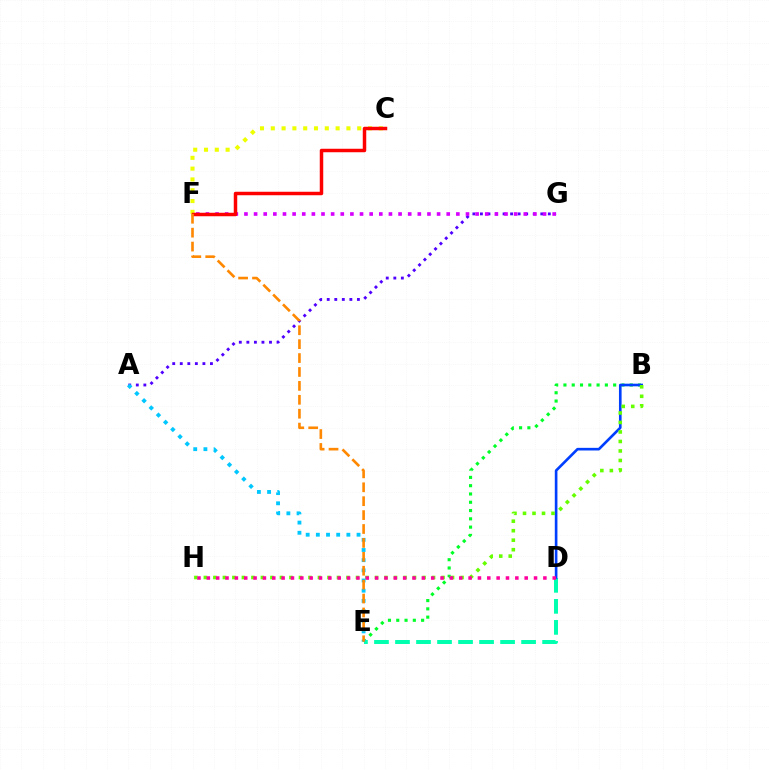{('B', 'E'): [{'color': '#00ff27', 'line_style': 'dotted', 'thickness': 2.25}], ('D', 'E'): [{'color': '#00ffaf', 'line_style': 'dashed', 'thickness': 2.86}], ('B', 'D'): [{'color': '#003fff', 'line_style': 'solid', 'thickness': 1.9}], ('A', 'G'): [{'color': '#4f00ff', 'line_style': 'dotted', 'thickness': 2.05}], ('B', 'H'): [{'color': '#66ff00', 'line_style': 'dotted', 'thickness': 2.58}], ('C', 'F'): [{'color': '#eeff00', 'line_style': 'dotted', 'thickness': 2.94}, {'color': '#ff0000', 'line_style': 'solid', 'thickness': 2.51}], ('F', 'G'): [{'color': '#d600ff', 'line_style': 'dotted', 'thickness': 2.62}], ('D', 'H'): [{'color': '#ff00a0', 'line_style': 'dotted', 'thickness': 2.54}], ('A', 'E'): [{'color': '#00c7ff', 'line_style': 'dotted', 'thickness': 2.76}], ('E', 'F'): [{'color': '#ff8800', 'line_style': 'dashed', 'thickness': 1.89}]}